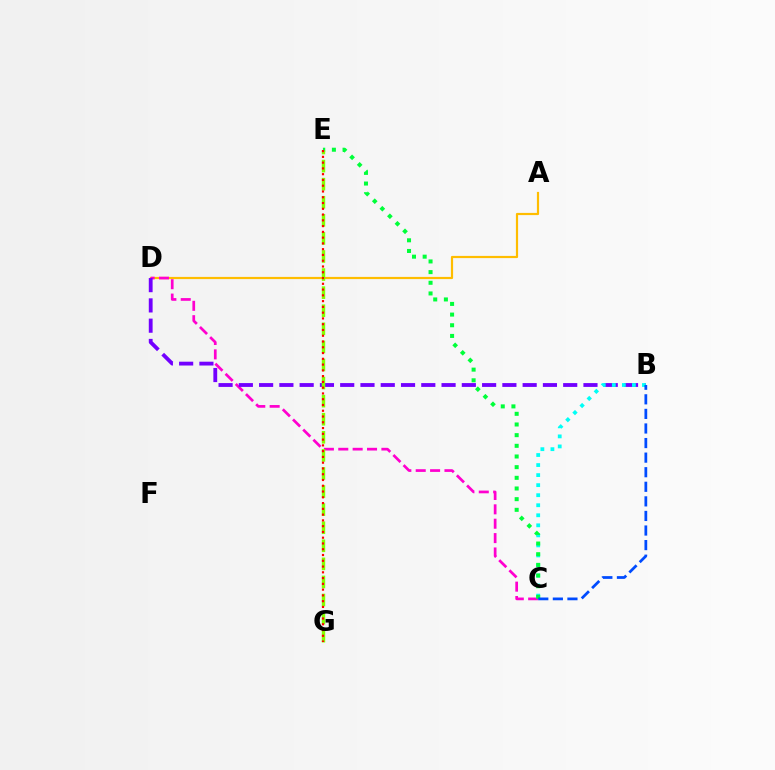{('A', 'D'): [{'color': '#ffbd00', 'line_style': 'solid', 'thickness': 1.58}], ('C', 'D'): [{'color': '#ff00cf', 'line_style': 'dashed', 'thickness': 1.95}], ('B', 'D'): [{'color': '#7200ff', 'line_style': 'dashed', 'thickness': 2.75}], ('B', 'C'): [{'color': '#00fff6', 'line_style': 'dotted', 'thickness': 2.73}, {'color': '#004bff', 'line_style': 'dashed', 'thickness': 1.98}], ('C', 'E'): [{'color': '#00ff39', 'line_style': 'dotted', 'thickness': 2.9}], ('E', 'G'): [{'color': '#84ff00', 'line_style': 'dashed', 'thickness': 2.46}, {'color': '#ff0000', 'line_style': 'dotted', 'thickness': 1.57}]}